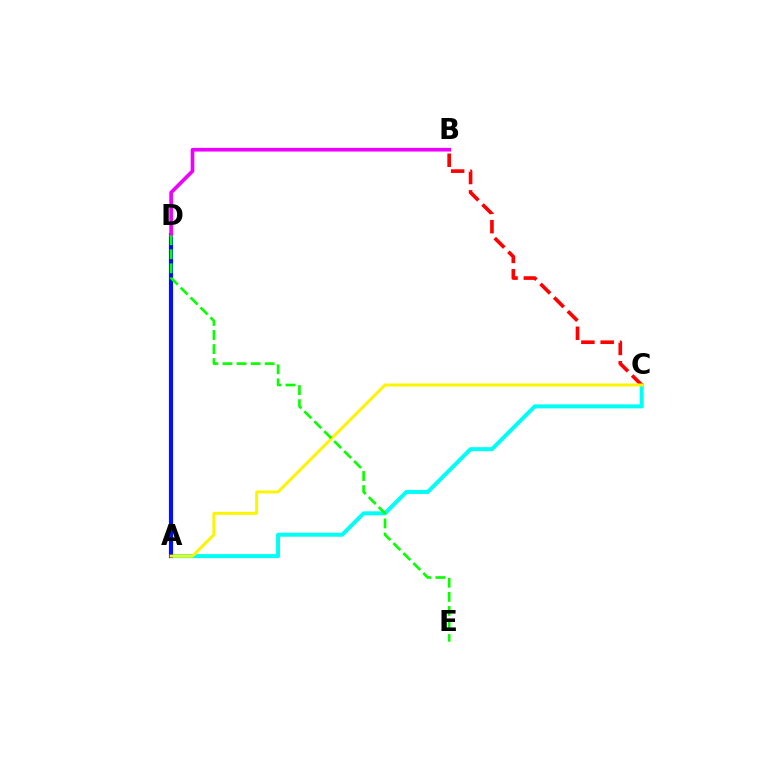{('A', 'C'): [{'color': '#00fff6', 'line_style': 'solid', 'thickness': 2.88}, {'color': '#fcf500', 'line_style': 'solid', 'thickness': 2.15}], ('A', 'D'): [{'color': '#0010ff', 'line_style': 'solid', 'thickness': 2.99}], ('B', 'C'): [{'color': '#ff0000', 'line_style': 'dashed', 'thickness': 2.63}], ('B', 'D'): [{'color': '#ee00ff', 'line_style': 'solid', 'thickness': 2.64}], ('D', 'E'): [{'color': '#08ff00', 'line_style': 'dashed', 'thickness': 1.91}]}